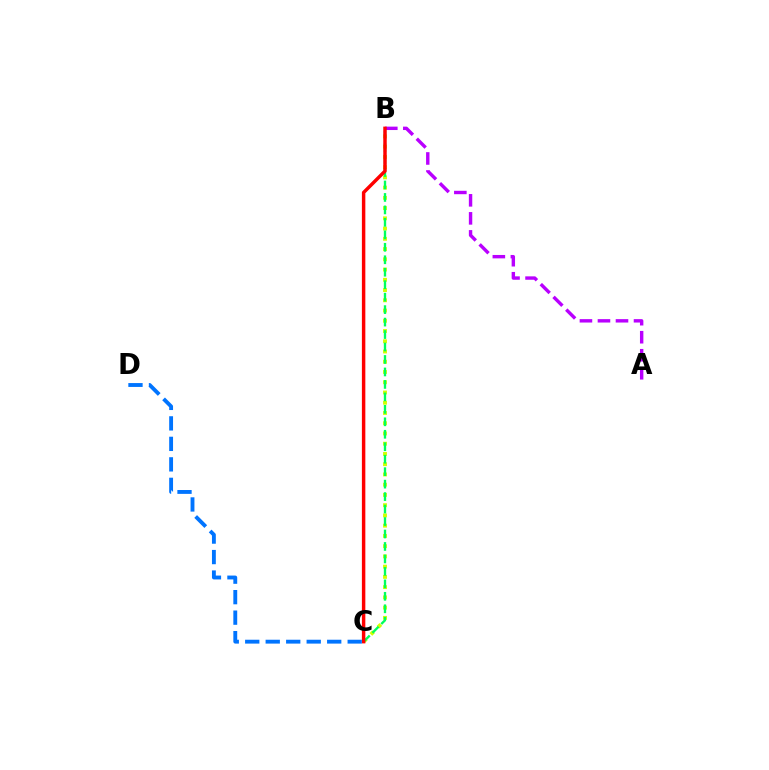{('B', 'C'): [{'color': '#d1ff00', 'line_style': 'dotted', 'thickness': 2.78}, {'color': '#00ff5c', 'line_style': 'dashed', 'thickness': 1.69}, {'color': '#ff0000', 'line_style': 'solid', 'thickness': 2.48}], ('A', 'B'): [{'color': '#b900ff', 'line_style': 'dashed', 'thickness': 2.45}], ('C', 'D'): [{'color': '#0074ff', 'line_style': 'dashed', 'thickness': 2.78}]}